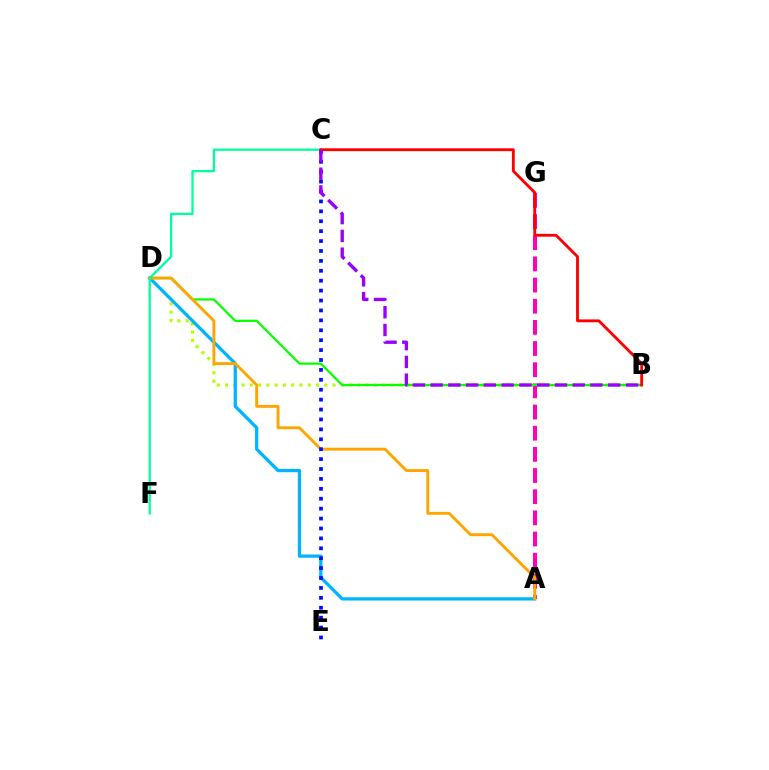{('B', 'D'): [{'color': '#b3ff00', 'line_style': 'dotted', 'thickness': 2.25}, {'color': '#08ff00', 'line_style': 'solid', 'thickness': 1.62}], ('A', 'G'): [{'color': '#ff00bd', 'line_style': 'dashed', 'thickness': 2.88}], ('A', 'D'): [{'color': '#00b5ff', 'line_style': 'solid', 'thickness': 2.35}, {'color': '#ffa500', 'line_style': 'solid', 'thickness': 2.08}], ('C', 'E'): [{'color': '#0010ff', 'line_style': 'dotted', 'thickness': 2.69}], ('C', 'F'): [{'color': '#00ff9d', 'line_style': 'solid', 'thickness': 1.64}], ('B', 'C'): [{'color': '#ff0000', 'line_style': 'solid', 'thickness': 2.05}, {'color': '#9b00ff', 'line_style': 'dashed', 'thickness': 2.41}]}